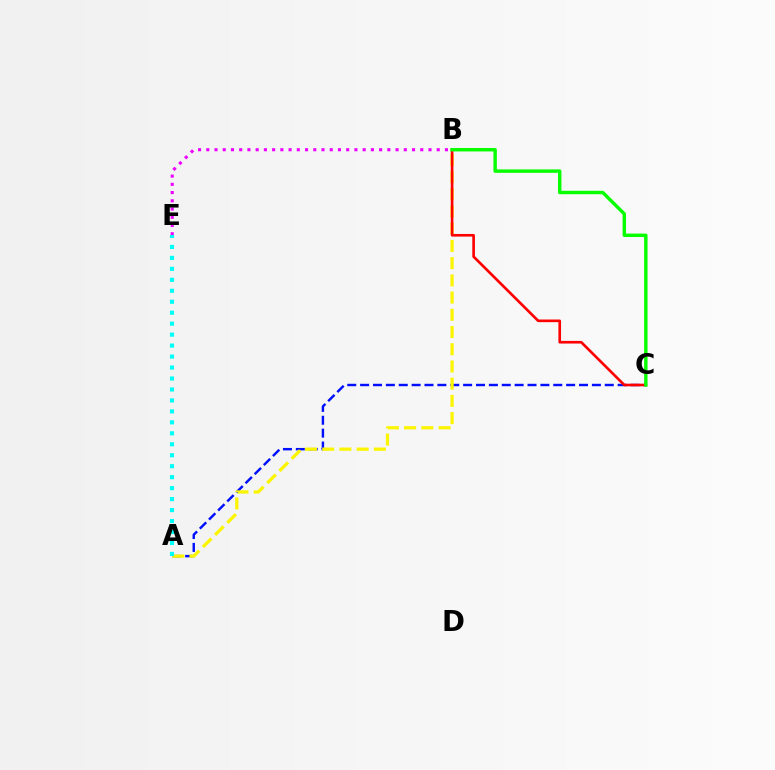{('B', 'E'): [{'color': '#ee00ff', 'line_style': 'dotted', 'thickness': 2.24}], ('A', 'C'): [{'color': '#0010ff', 'line_style': 'dashed', 'thickness': 1.75}], ('A', 'B'): [{'color': '#fcf500', 'line_style': 'dashed', 'thickness': 2.34}], ('B', 'C'): [{'color': '#ff0000', 'line_style': 'solid', 'thickness': 1.91}, {'color': '#08ff00', 'line_style': 'solid', 'thickness': 2.47}], ('A', 'E'): [{'color': '#00fff6', 'line_style': 'dotted', 'thickness': 2.98}]}